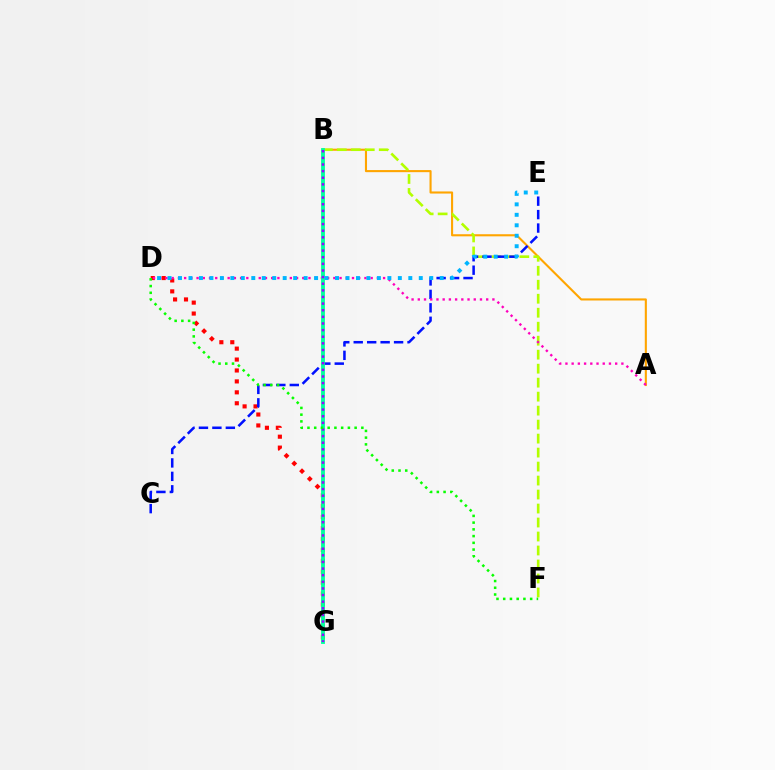{('D', 'G'): [{'color': '#ff0000', 'line_style': 'dotted', 'thickness': 2.97}], ('A', 'B'): [{'color': '#ffa500', 'line_style': 'solid', 'thickness': 1.51}], ('B', 'F'): [{'color': '#b3ff00', 'line_style': 'dashed', 'thickness': 1.9}], ('C', 'E'): [{'color': '#0010ff', 'line_style': 'dashed', 'thickness': 1.83}], ('A', 'D'): [{'color': '#ff00bd', 'line_style': 'dotted', 'thickness': 1.69}], ('B', 'G'): [{'color': '#00ff9d', 'line_style': 'solid', 'thickness': 2.77}, {'color': '#9b00ff', 'line_style': 'dotted', 'thickness': 1.8}], ('D', 'F'): [{'color': '#08ff00', 'line_style': 'dotted', 'thickness': 1.83}], ('D', 'E'): [{'color': '#00b5ff', 'line_style': 'dotted', 'thickness': 2.84}]}